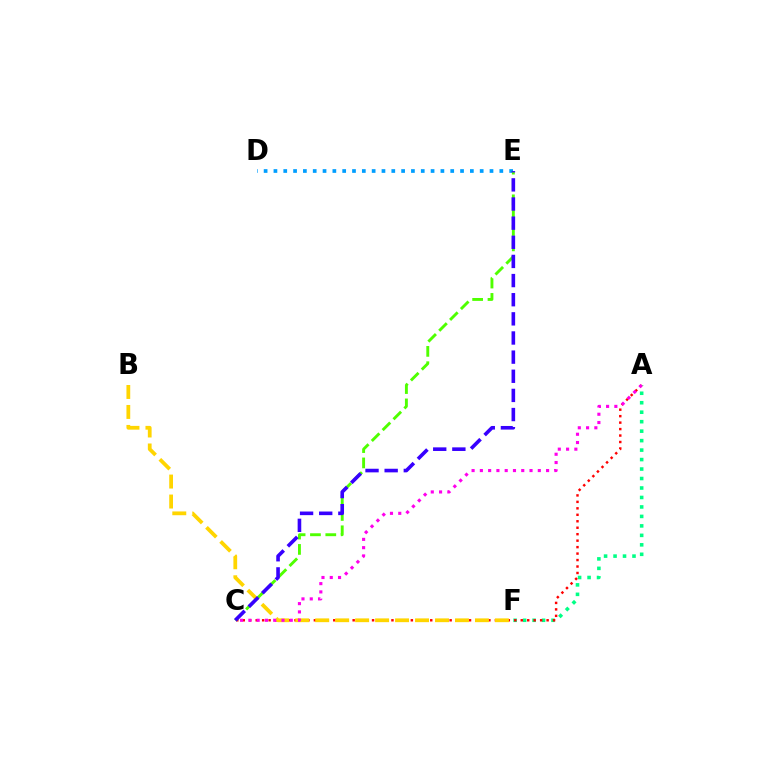{('A', 'F'): [{'color': '#00ff86', 'line_style': 'dotted', 'thickness': 2.57}], ('A', 'C'): [{'color': '#ff0000', 'line_style': 'dotted', 'thickness': 1.76}, {'color': '#ff00ed', 'line_style': 'dotted', 'thickness': 2.25}], ('D', 'E'): [{'color': '#009eff', 'line_style': 'dotted', 'thickness': 2.67}], ('C', 'E'): [{'color': '#4fff00', 'line_style': 'dashed', 'thickness': 2.08}, {'color': '#3700ff', 'line_style': 'dashed', 'thickness': 2.6}], ('B', 'F'): [{'color': '#ffd500', 'line_style': 'dashed', 'thickness': 2.71}]}